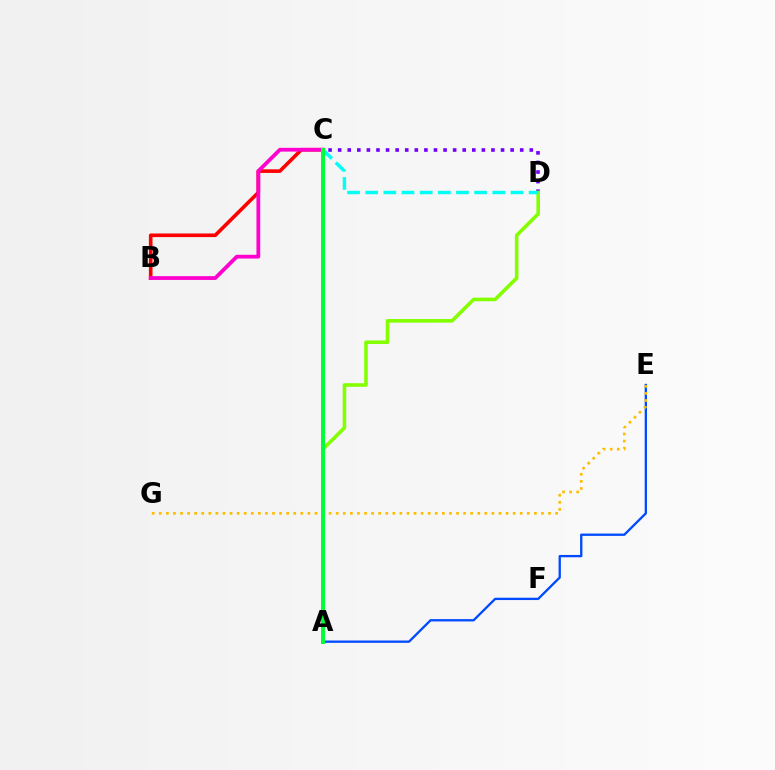{('C', 'D'): [{'color': '#7200ff', 'line_style': 'dotted', 'thickness': 2.6}, {'color': '#00fff6', 'line_style': 'dashed', 'thickness': 2.47}], ('B', 'C'): [{'color': '#ff0000', 'line_style': 'solid', 'thickness': 2.6}, {'color': '#ff00cf', 'line_style': 'solid', 'thickness': 2.72}], ('A', 'D'): [{'color': '#84ff00', 'line_style': 'solid', 'thickness': 2.58}], ('A', 'E'): [{'color': '#004bff', 'line_style': 'solid', 'thickness': 1.67}], ('E', 'G'): [{'color': '#ffbd00', 'line_style': 'dotted', 'thickness': 1.92}], ('A', 'C'): [{'color': '#00ff39', 'line_style': 'solid', 'thickness': 2.89}]}